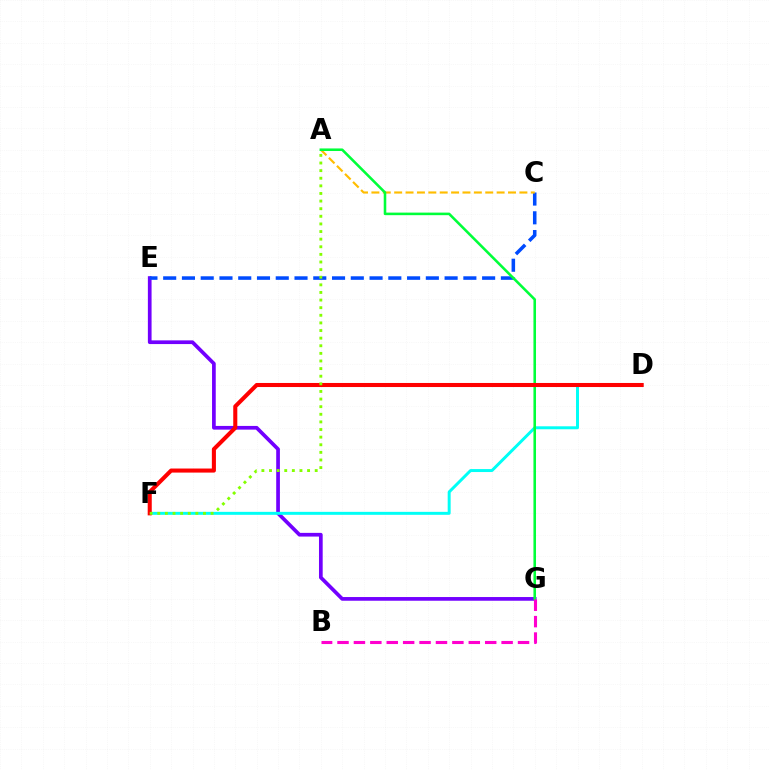{('E', 'G'): [{'color': '#7200ff', 'line_style': 'solid', 'thickness': 2.66}], ('D', 'F'): [{'color': '#00fff6', 'line_style': 'solid', 'thickness': 2.14}, {'color': '#ff0000', 'line_style': 'solid', 'thickness': 2.93}], ('C', 'E'): [{'color': '#004bff', 'line_style': 'dashed', 'thickness': 2.55}], ('A', 'C'): [{'color': '#ffbd00', 'line_style': 'dashed', 'thickness': 1.55}], ('A', 'G'): [{'color': '#00ff39', 'line_style': 'solid', 'thickness': 1.85}], ('B', 'G'): [{'color': '#ff00cf', 'line_style': 'dashed', 'thickness': 2.23}], ('A', 'F'): [{'color': '#84ff00', 'line_style': 'dotted', 'thickness': 2.07}]}